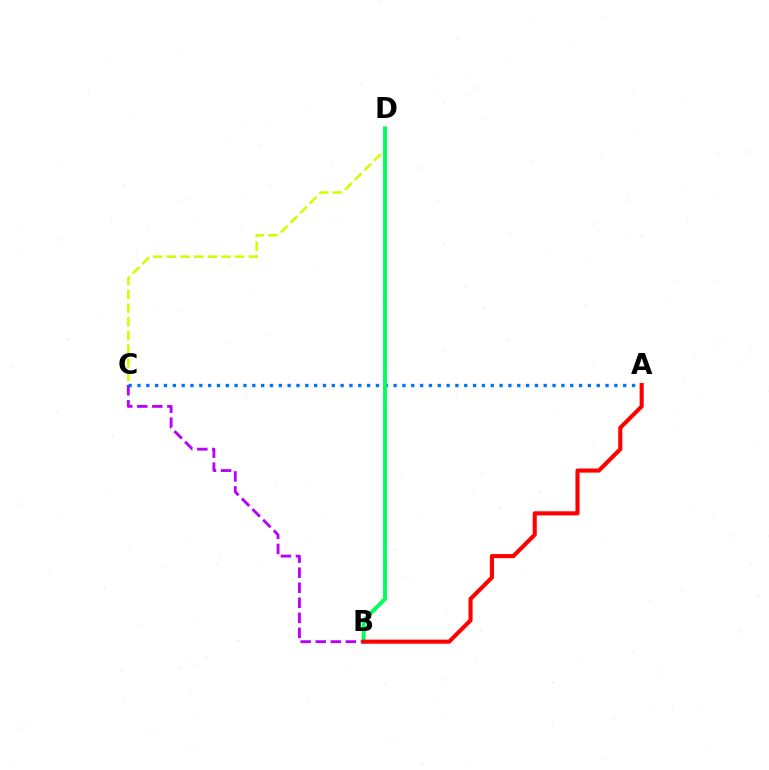{('C', 'D'): [{'color': '#d1ff00', 'line_style': 'dashed', 'thickness': 1.86}], ('B', 'C'): [{'color': '#b900ff', 'line_style': 'dashed', 'thickness': 2.04}], ('A', 'C'): [{'color': '#0074ff', 'line_style': 'dotted', 'thickness': 2.4}], ('B', 'D'): [{'color': '#00ff5c', 'line_style': 'solid', 'thickness': 2.82}], ('A', 'B'): [{'color': '#ff0000', 'line_style': 'solid', 'thickness': 2.95}]}